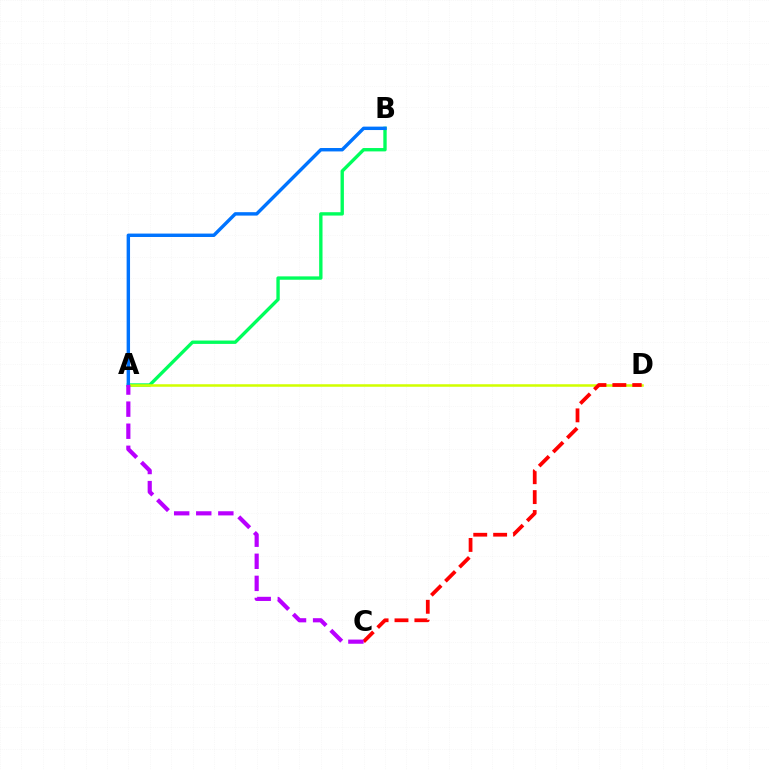{('A', 'B'): [{'color': '#00ff5c', 'line_style': 'solid', 'thickness': 2.42}, {'color': '#0074ff', 'line_style': 'solid', 'thickness': 2.46}], ('A', 'D'): [{'color': '#d1ff00', 'line_style': 'solid', 'thickness': 1.81}], ('C', 'D'): [{'color': '#ff0000', 'line_style': 'dashed', 'thickness': 2.7}], ('A', 'C'): [{'color': '#b900ff', 'line_style': 'dashed', 'thickness': 3.0}]}